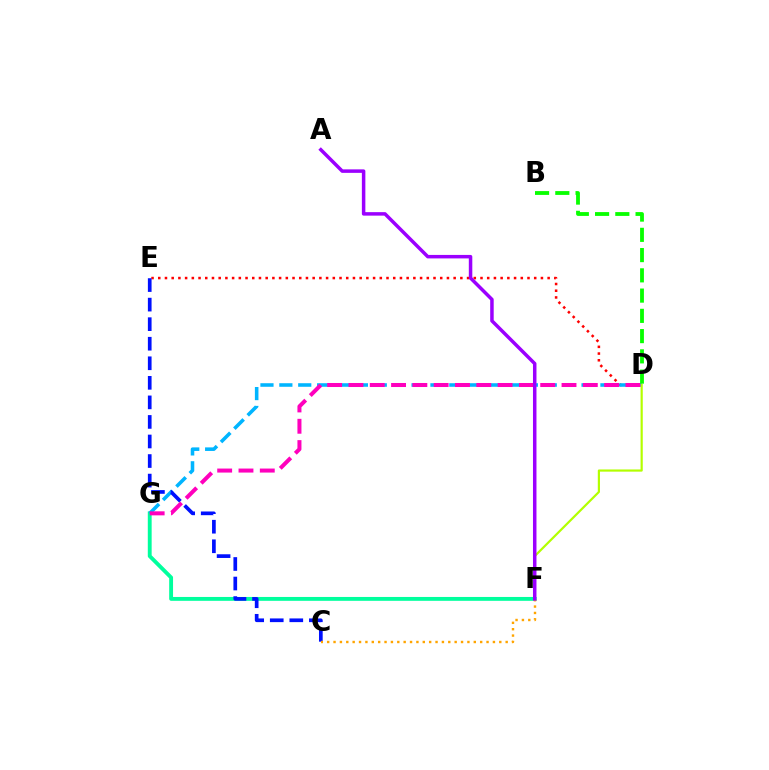{('D', 'E'): [{'color': '#ff0000', 'line_style': 'dotted', 'thickness': 1.82}], ('F', 'G'): [{'color': '#00ff9d', 'line_style': 'solid', 'thickness': 2.78}], ('D', 'G'): [{'color': '#00b5ff', 'line_style': 'dashed', 'thickness': 2.57}, {'color': '#ff00bd', 'line_style': 'dashed', 'thickness': 2.89}], ('C', 'E'): [{'color': '#0010ff', 'line_style': 'dashed', 'thickness': 2.66}], ('C', 'F'): [{'color': '#ffa500', 'line_style': 'dotted', 'thickness': 1.73}], ('D', 'F'): [{'color': '#b3ff00', 'line_style': 'solid', 'thickness': 1.58}], ('B', 'D'): [{'color': '#08ff00', 'line_style': 'dashed', 'thickness': 2.75}], ('A', 'F'): [{'color': '#9b00ff', 'line_style': 'solid', 'thickness': 2.51}]}